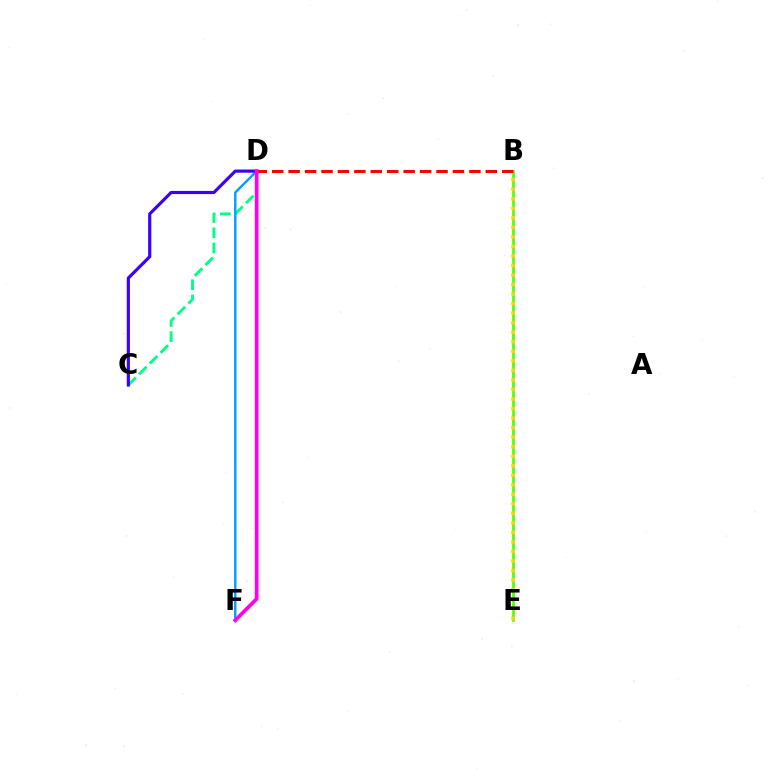{('C', 'D'): [{'color': '#00ff86', 'line_style': 'dashed', 'thickness': 2.06}, {'color': '#3700ff', 'line_style': 'solid', 'thickness': 2.26}], ('D', 'F'): [{'color': '#009eff', 'line_style': 'solid', 'thickness': 1.73}, {'color': '#ff00ed', 'line_style': 'solid', 'thickness': 2.68}], ('B', 'E'): [{'color': '#4fff00', 'line_style': 'solid', 'thickness': 1.92}, {'color': '#ffd500', 'line_style': 'dotted', 'thickness': 2.59}], ('B', 'D'): [{'color': '#ff0000', 'line_style': 'dashed', 'thickness': 2.23}]}